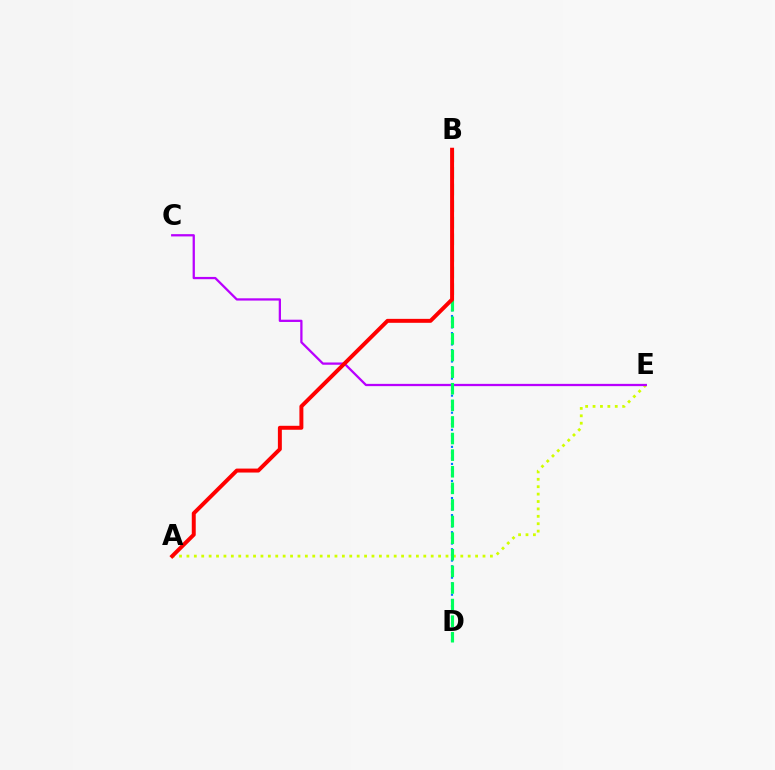{('A', 'E'): [{'color': '#d1ff00', 'line_style': 'dotted', 'thickness': 2.01}], ('B', 'D'): [{'color': '#0074ff', 'line_style': 'dotted', 'thickness': 1.55}, {'color': '#00ff5c', 'line_style': 'dashed', 'thickness': 2.26}], ('C', 'E'): [{'color': '#b900ff', 'line_style': 'solid', 'thickness': 1.63}], ('A', 'B'): [{'color': '#ff0000', 'line_style': 'solid', 'thickness': 2.85}]}